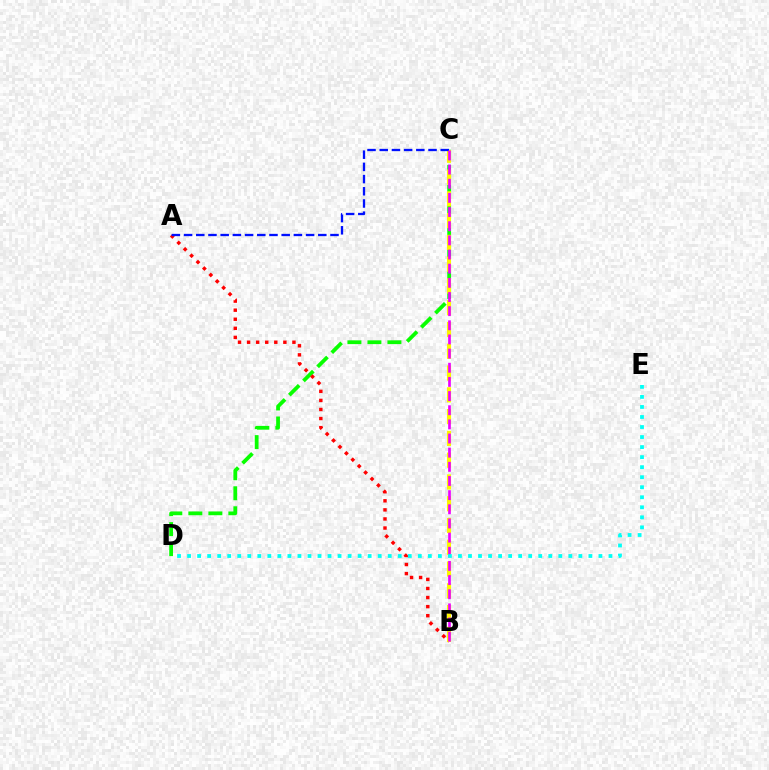{('C', 'D'): [{'color': '#08ff00', 'line_style': 'dashed', 'thickness': 2.72}], ('A', 'B'): [{'color': '#ff0000', 'line_style': 'dotted', 'thickness': 2.46}], ('B', 'C'): [{'color': '#fcf500', 'line_style': 'dashed', 'thickness': 2.96}, {'color': '#ee00ff', 'line_style': 'dashed', 'thickness': 1.92}], ('A', 'C'): [{'color': '#0010ff', 'line_style': 'dashed', 'thickness': 1.66}], ('D', 'E'): [{'color': '#00fff6', 'line_style': 'dotted', 'thickness': 2.73}]}